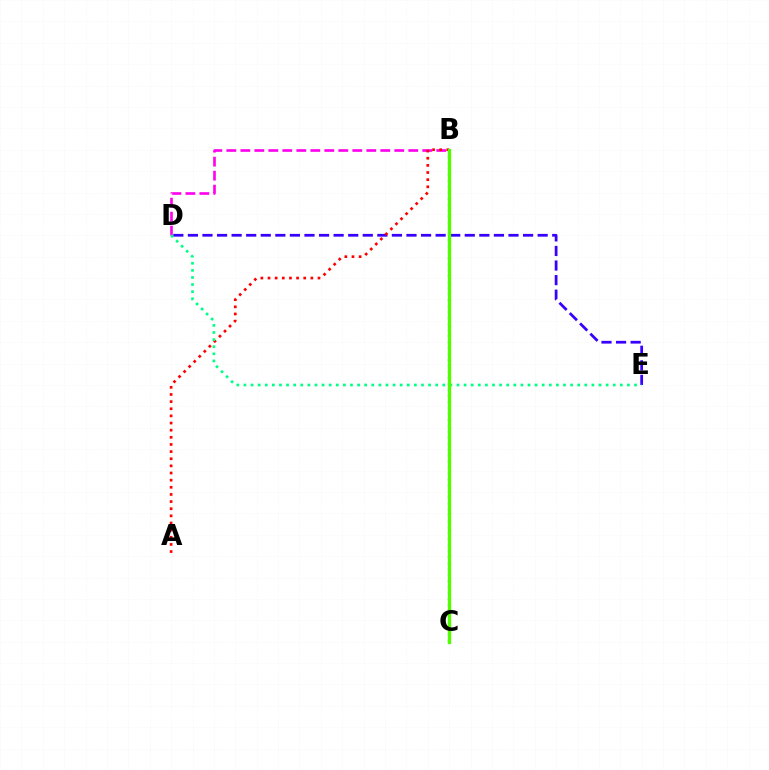{('B', 'C'): [{'color': '#009eff', 'line_style': 'dotted', 'thickness': 1.62}, {'color': '#ffd500', 'line_style': 'dotted', 'thickness': 2.31}, {'color': '#4fff00', 'line_style': 'solid', 'thickness': 2.38}], ('B', 'D'): [{'color': '#ff00ed', 'line_style': 'dashed', 'thickness': 1.9}], ('D', 'E'): [{'color': '#3700ff', 'line_style': 'dashed', 'thickness': 1.98}, {'color': '#00ff86', 'line_style': 'dotted', 'thickness': 1.93}], ('A', 'B'): [{'color': '#ff0000', 'line_style': 'dotted', 'thickness': 1.94}]}